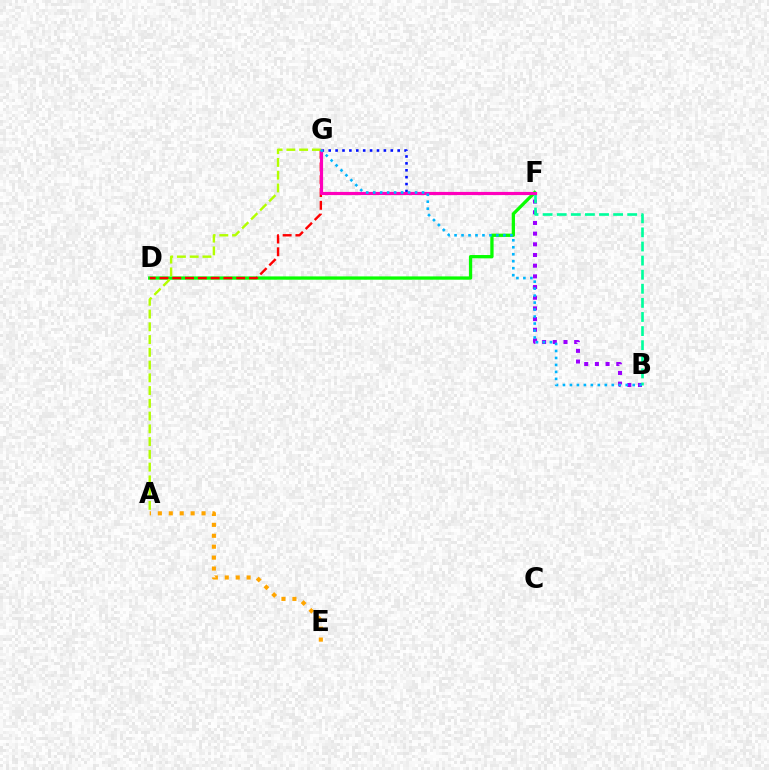{('B', 'F'): [{'color': '#9b00ff', 'line_style': 'dotted', 'thickness': 2.9}, {'color': '#00ff9d', 'line_style': 'dashed', 'thickness': 1.92}], ('D', 'F'): [{'color': '#08ff00', 'line_style': 'solid', 'thickness': 2.37}], ('F', 'G'): [{'color': '#0010ff', 'line_style': 'dotted', 'thickness': 1.87}, {'color': '#ff00bd', 'line_style': 'solid', 'thickness': 2.28}], ('A', 'E'): [{'color': '#ffa500', 'line_style': 'dotted', 'thickness': 2.97}], ('D', 'G'): [{'color': '#ff0000', 'line_style': 'dashed', 'thickness': 1.74}], ('A', 'G'): [{'color': '#b3ff00', 'line_style': 'dashed', 'thickness': 1.73}], ('B', 'G'): [{'color': '#00b5ff', 'line_style': 'dotted', 'thickness': 1.9}]}